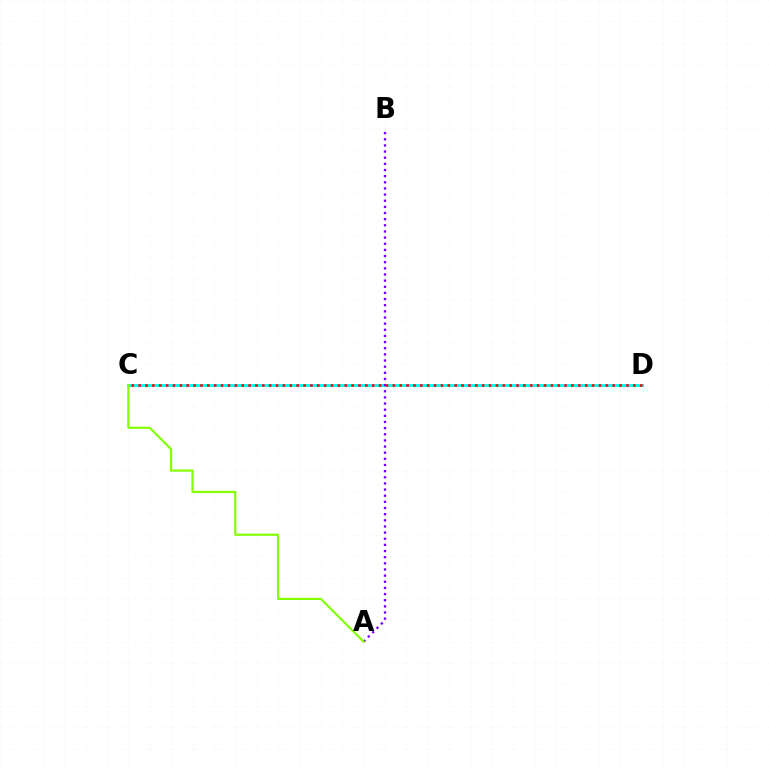{('C', 'D'): [{'color': '#00fff6', 'line_style': 'solid', 'thickness': 2.11}, {'color': '#ff0000', 'line_style': 'dotted', 'thickness': 1.87}], ('A', 'B'): [{'color': '#7200ff', 'line_style': 'dotted', 'thickness': 1.67}], ('A', 'C'): [{'color': '#84ff00', 'line_style': 'solid', 'thickness': 1.57}]}